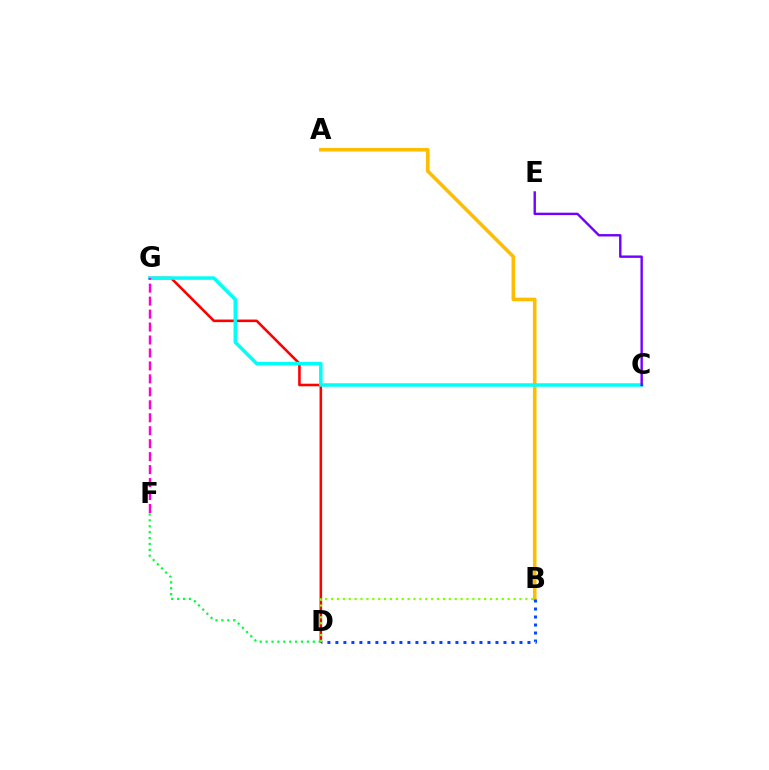{('D', 'G'): [{'color': '#ff0000', 'line_style': 'solid', 'thickness': 1.87}], ('A', 'B'): [{'color': '#ffbd00', 'line_style': 'solid', 'thickness': 2.59}], ('B', 'D'): [{'color': '#004bff', 'line_style': 'dotted', 'thickness': 2.17}, {'color': '#84ff00', 'line_style': 'dotted', 'thickness': 1.6}], ('C', 'G'): [{'color': '#00fff6', 'line_style': 'solid', 'thickness': 2.52}], ('F', 'G'): [{'color': '#ff00cf', 'line_style': 'dashed', 'thickness': 1.76}], ('D', 'F'): [{'color': '#00ff39', 'line_style': 'dotted', 'thickness': 1.6}], ('C', 'E'): [{'color': '#7200ff', 'line_style': 'solid', 'thickness': 1.72}]}